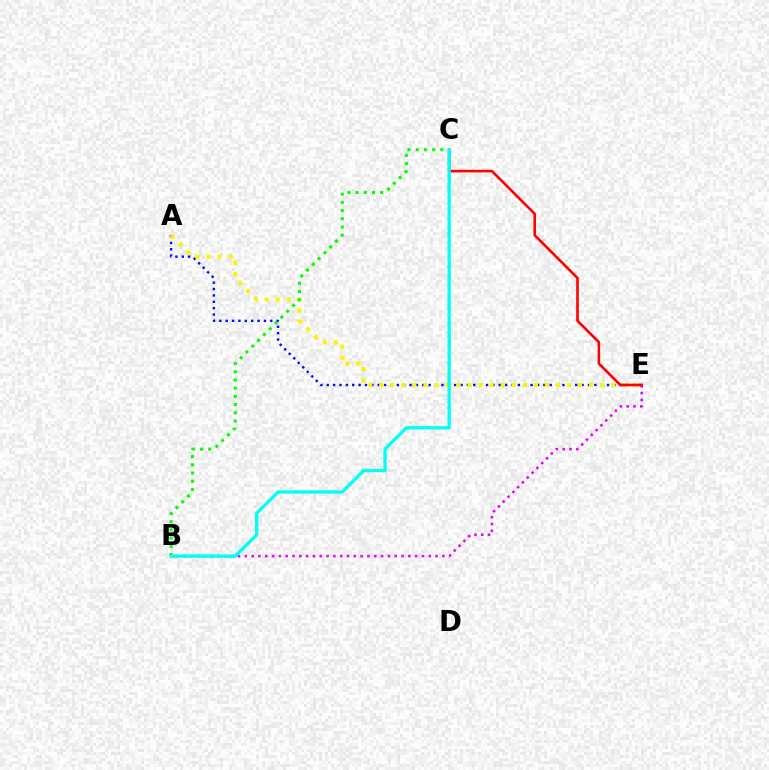{('B', 'E'): [{'color': '#ee00ff', 'line_style': 'dotted', 'thickness': 1.85}], ('A', 'E'): [{'color': '#0010ff', 'line_style': 'dotted', 'thickness': 1.73}, {'color': '#fcf500', 'line_style': 'dotted', 'thickness': 3.0}], ('B', 'C'): [{'color': '#08ff00', 'line_style': 'dotted', 'thickness': 2.23}, {'color': '#00fff6', 'line_style': 'solid', 'thickness': 2.38}], ('C', 'E'): [{'color': '#ff0000', 'line_style': 'solid', 'thickness': 1.87}]}